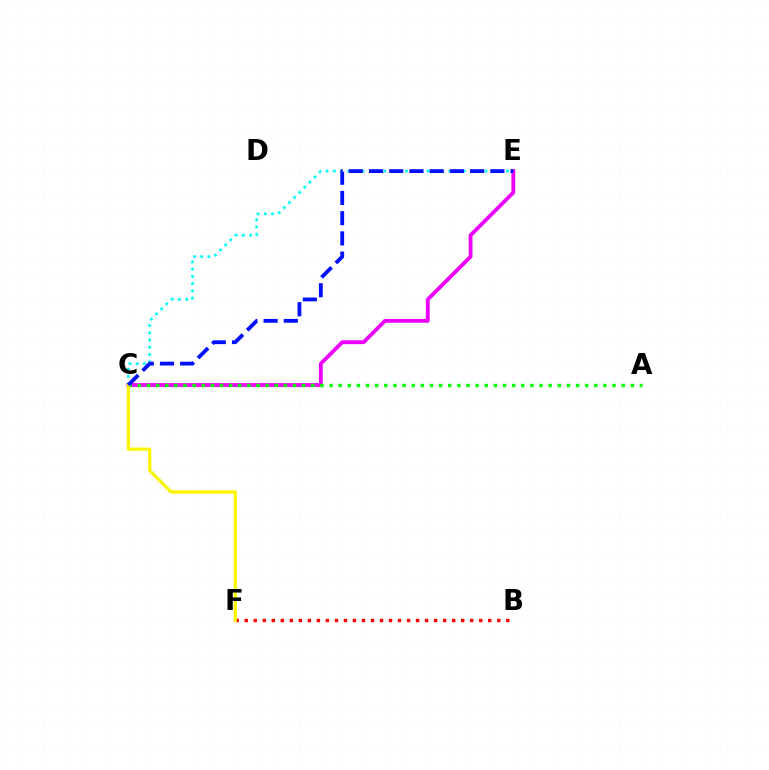{('C', 'E'): [{'color': '#00fff6', 'line_style': 'dotted', 'thickness': 1.96}, {'color': '#ee00ff', 'line_style': 'solid', 'thickness': 2.75}, {'color': '#0010ff', 'line_style': 'dashed', 'thickness': 2.75}], ('A', 'C'): [{'color': '#08ff00', 'line_style': 'dotted', 'thickness': 2.48}], ('B', 'F'): [{'color': '#ff0000', 'line_style': 'dotted', 'thickness': 2.45}], ('C', 'F'): [{'color': '#fcf500', 'line_style': 'solid', 'thickness': 2.33}]}